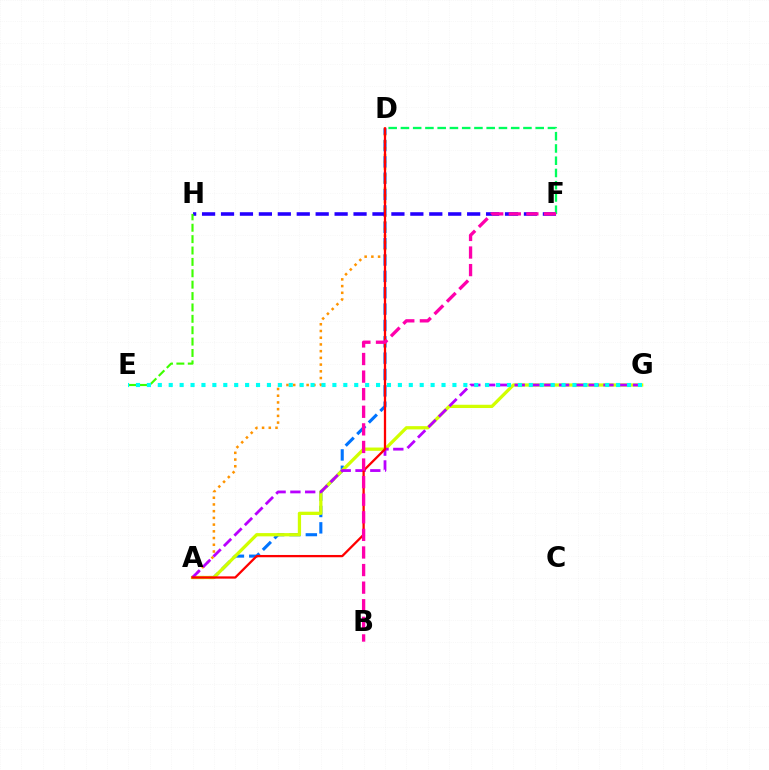{('A', 'D'): [{'color': '#0074ff', 'line_style': 'dashed', 'thickness': 2.22}, {'color': '#ff9400', 'line_style': 'dotted', 'thickness': 1.83}, {'color': '#ff0000', 'line_style': 'solid', 'thickness': 1.64}], ('A', 'G'): [{'color': '#d1ff00', 'line_style': 'solid', 'thickness': 2.35}, {'color': '#b900ff', 'line_style': 'dashed', 'thickness': 2.01}], ('F', 'H'): [{'color': '#2500ff', 'line_style': 'dashed', 'thickness': 2.57}], ('E', 'H'): [{'color': '#3dff00', 'line_style': 'dashed', 'thickness': 1.55}], ('D', 'F'): [{'color': '#00ff5c', 'line_style': 'dashed', 'thickness': 1.66}], ('B', 'F'): [{'color': '#ff00ac', 'line_style': 'dashed', 'thickness': 2.39}], ('E', 'G'): [{'color': '#00fff6', 'line_style': 'dotted', 'thickness': 2.96}]}